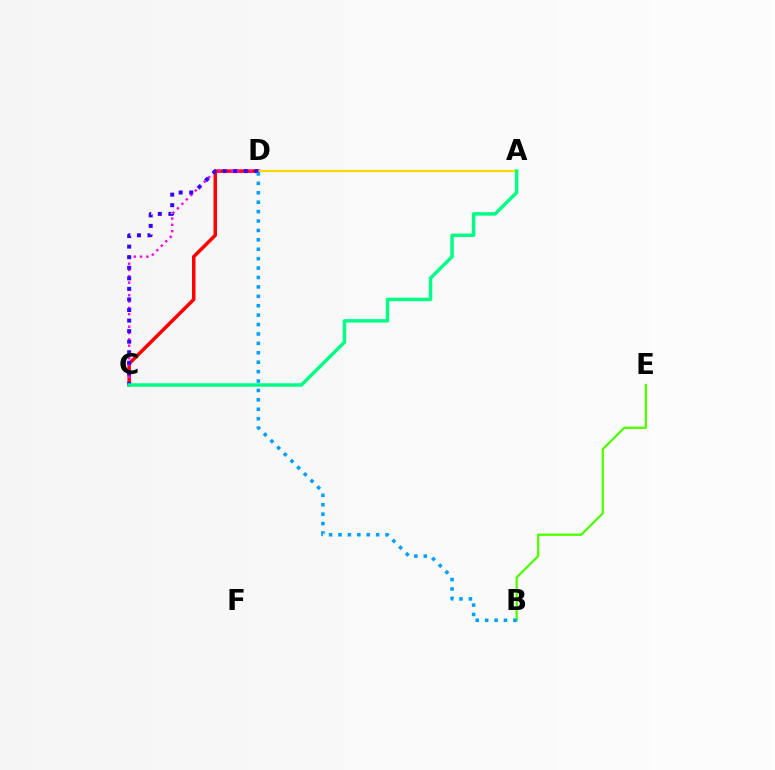{('C', 'D'): [{'color': '#ff0000', 'line_style': 'solid', 'thickness': 2.52}, {'color': '#ff00ed', 'line_style': 'dotted', 'thickness': 1.71}, {'color': '#3700ff', 'line_style': 'dotted', 'thickness': 2.87}], ('A', 'D'): [{'color': '#ffd500', 'line_style': 'solid', 'thickness': 1.6}], ('B', 'E'): [{'color': '#4fff00', 'line_style': 'solid', 'thickness': 1.66}], ('A', 'C'): [{'color': '#00ff86', 'line_style': 'solid', 'thickness': 2.5}], ('B', 'D'): [{'color': '#009eff', 'line_style': 'dotted', 'thickness': 2.56}]}